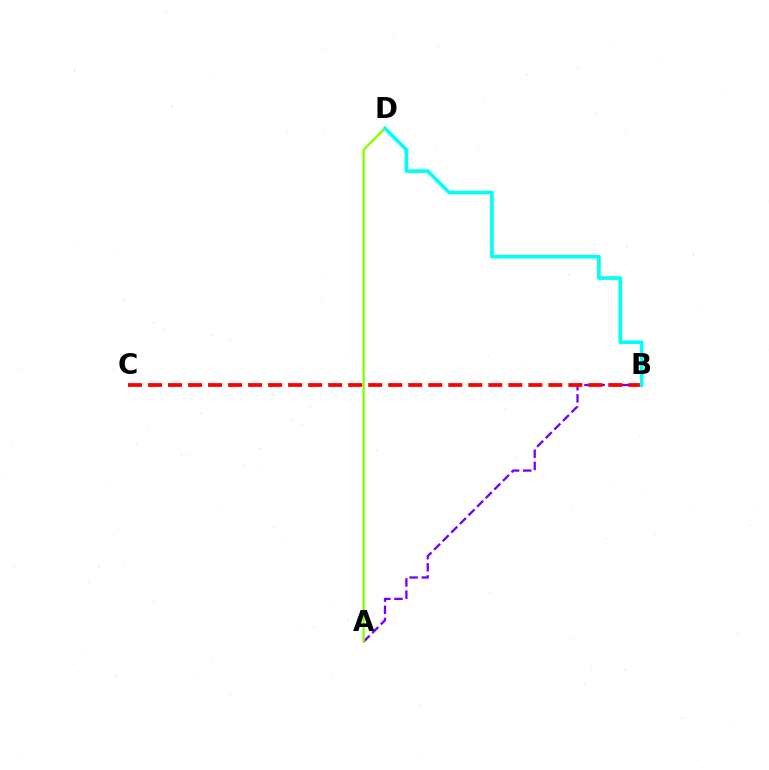{('A', 'B'): [{'color': '#7200ff', 'line_style': 'dashed', 'thickness': 1.65}], ('A', 'D'): [{'color': '#84ff00', 'line_style': 'solid', 'thickness': 1.69}], ('B', 'C'): [{'color': '#ff0000', 'line_style': 'dashed', 'thickness': 2.72}], ('B', 'D'): [{'color': '#00fff6', 'line_style': 'solid', 'thickness': 2.64}]}